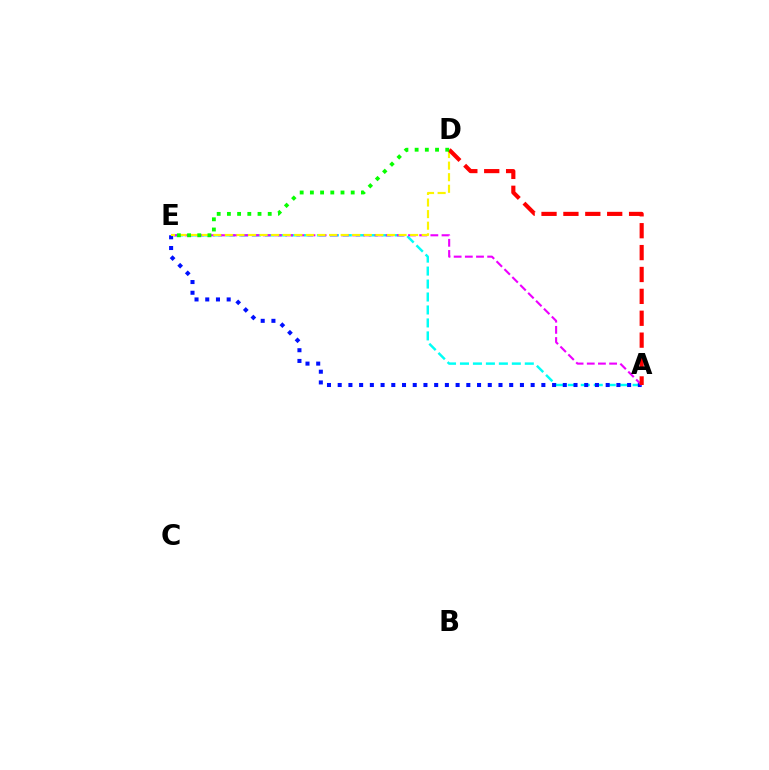{('A', 'E'): [{'color': '#00fff6', 'line_style': 'dashed', 'thickness': 1.76}, {'color': '#0010ff', 'line_style': 'dotted', 'thickness': 2.91}, {'color': '#ee00ff', 'line_style': 'dashed', 'thickness': 1.52}], ('D', 'E'): [{'color': '#fcf500', 'line_style': 'dashed', 'thickness': 1.57}, {'color': '#08ff00', 'line_style': 'dotted', 'thickness': 2.77}], ('A', 'D'): [{'color': '#ff0000', 'line_style': 'dashed', 'thickness': 2.97}]}